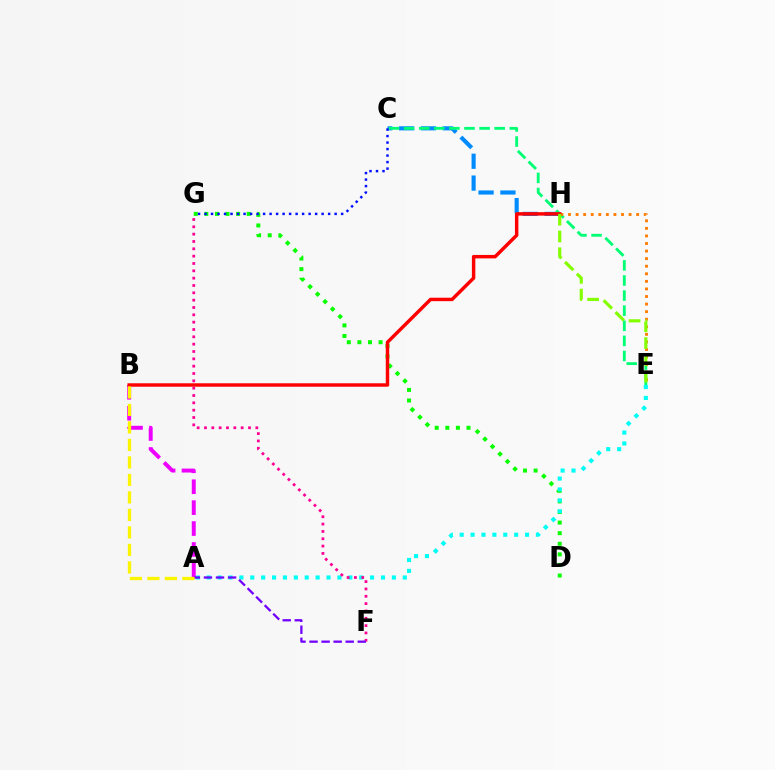{('C', 'H'): [{'color': '#008cff', 'line_style': 'dashed', 'thickness': 2.97}], ('D', 'G'): [{'color': '#08ff00', 'line_style': 'dotted', 'thickness': 2.88}], ('A', 'E'): [{'color': '#00fff6', 'line_style': 'dotted', 'thickness': 2.96}], ('C', 'E'): [{'color': '#00ff74', 'line_style': 'dashed', 'thickness': 2.05}], ('C', 'G'): [{'color': '#0010ff', 'line_style': 'dotted', 'thickness': 1.77}], ('F', 'G'): [{'color': '#ff0094', 'line_style': 'dotted', 'thickness': 1.99}], ('A', 'B'): [{'color': '#ee00ff', 'line_style': 'dashed', 'thickness': 2.84}, {'color': '#fcf500', 'line_style': 'dashed', 'thickness': 2.38}], ('E', 'H'): [{'color': '#ff7c00', 'line_style': 'dotted', 'thickness': 2.06}, {'color': '#84ff00', 'line_style': 'dashed', 'thickness': 2.28}], ('A', 'F'): [{'color': '#7200ff', 'line_style': 'dashed', 'thickness': 1.64}], ('B', 'H'): [{'color': '#ff0000', 'line_style': 'solid', 'thickness': 2.48}]}